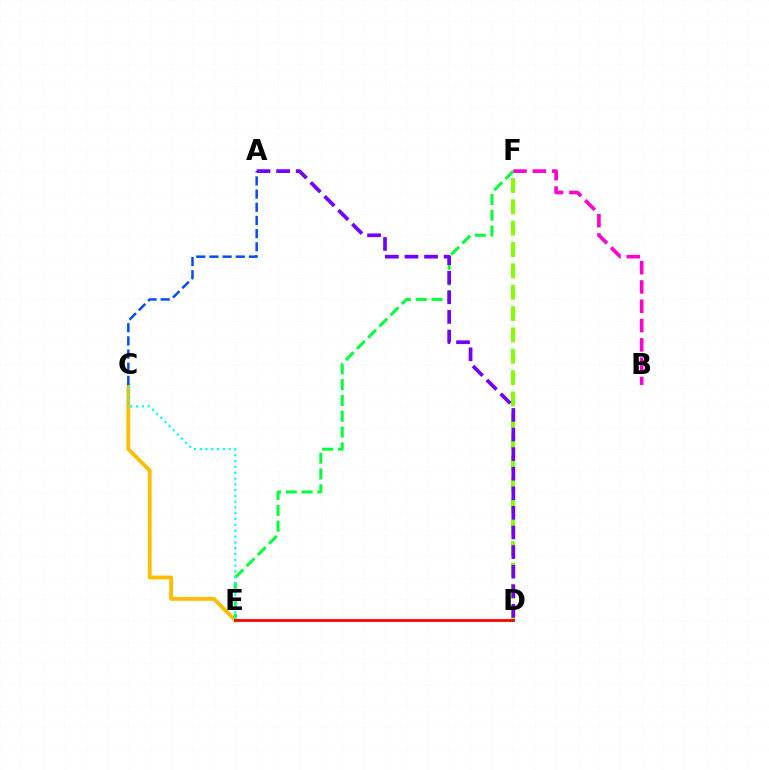{('D', 'F'): [{'color': '#84ff00', 'line_style': 'dashed', 'thickness': 2.9}], ('E', 'F'): [{'color': '#00ff39', 'line_style': 'dashed', 'thickness': 2.15}], ('C', 'E'): [{'color': '#ffbd00', 'line_style': 'solid', 'thickness': 2.76}, {'color': '#00fff6', 'line_style': 'dotted', 'thickness': 1.58}], ('B', 'F'): [{'color': '#ff00cf', 'line_style': 'dashed', 'thickness': 2.62}], ('A', 'C'): [{'color': '#004bff', 'line_style': 'dashed', 'thickness': 1.79}], ('A', 'D'): [{'color': '#7200ff', 'line_style': 'dashed', 'thickness': 2.66}], ('D', 'E'): [{'color': '#ff0000', 'line_style': 'solid', 'thickness': 2.01}]}